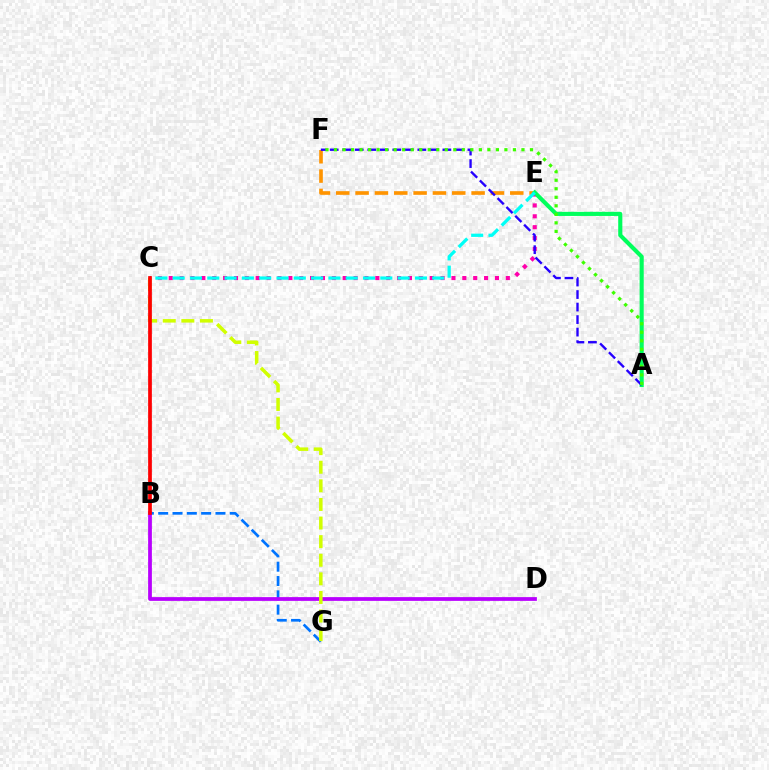{('B', 'G'): [{'color': '#0074ff', 'line_style': 'dashed', 'thickness': 1.95}], ('C', 'E'): [{'color': '#ff00ac', 'line_style': 'dotted', 'thickness': 2.95}, {'color': '#00fff6', 'line_style': 'dashed', 'thickness': 2.35}], ('B', 'D'): [{'color': '#b900ff', 'line_style': 'solid', 'thickness': 2.7}], ('E', 'F'): [{'color': '#ff9400', 'line_style': 'dashed', 'thickness': 2.63}], ('A', 'E'): [{'color': '#00ff5c', 'line_style': 'solid', 'thickness': 2.97}], ('A', 'F'): [{'color': '#2500ff', 'line_style': 'dashed', 'thickness': 1.7}, {'color': '#3dff00', 'line_style': 'dotted', 'thickness': 2.32}], ('C', 'G'): [{'color': '#d1ff00', 'line_style': 'dashed', 'thickness': 2.53}], ('B', 'C'): [{'color': '#ff0000', 'line_style': 'solid', 'thickness': 2.68}]}